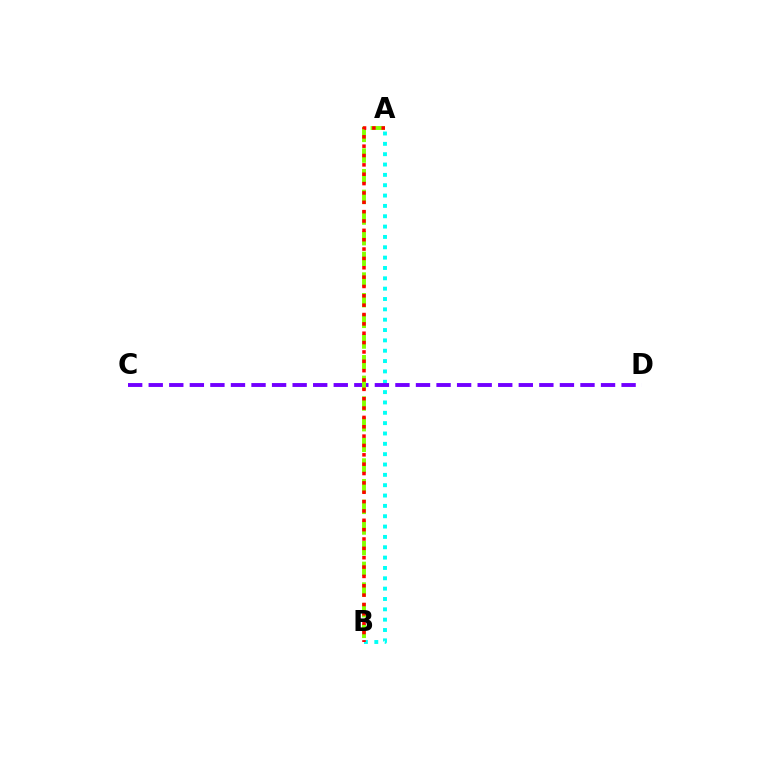{('A', 'B'): [{'color': '#00fff6', 'line_style': 'dotted', 'thickness': 2.81}, {'color': '#84ff00', 'line_style': 'dashed', 'thickness': 2.81}, {'color': '#ff0000', 'line_style': 'dotted', 'thickness': 2.54}], ('C', 'D'): [{'color': '#7200ff', 'line_style': 'dashed', 'thickness': 2.79}]}